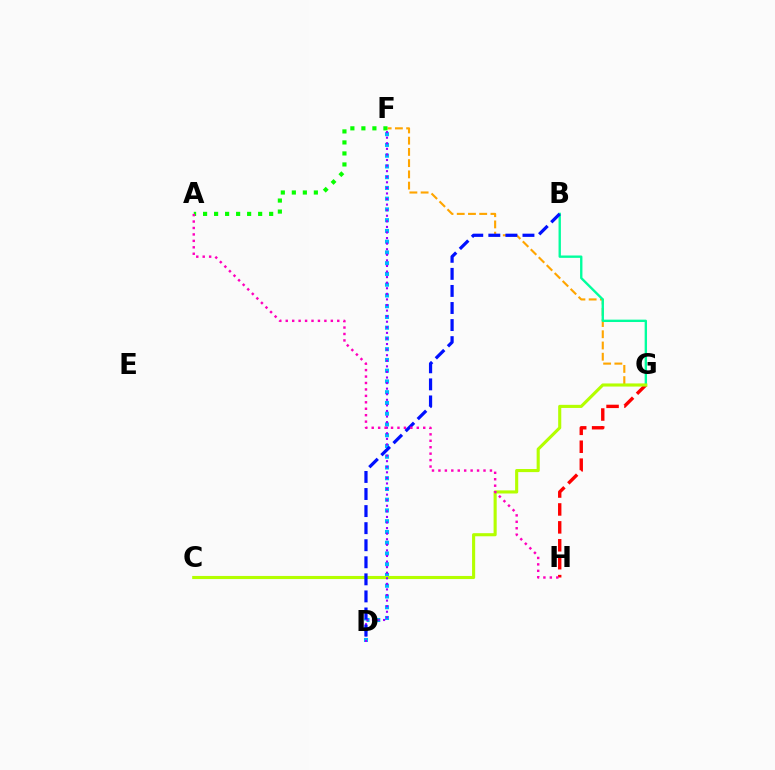{('D', 'F'): [{'color': '#00b5ff', 'line_style': 'dotted', 'thickness': 2.92}, {'color': '#9b00ff', 'line_style': 'dotted', 'thickness': 1.52}], ('G', 'H'): [{'color': '#ff0000', 'line_style': 'dashed', 'thickness': 2.43}], ('F', 'G'): [{'color': '#ffa500', 'line_style': 'dashed', 'thickness': 1.53}], ('B', 'G'): [{'color': '#00ff9d', 'line_style': 'solid', 'thickness': 1.7}], ('C', 'G'): [{'color': '#b3ff00', 'line_style': 'solid', 'thickness': 2.24}], ('A', 'F'): [{'color': '#08ff00', 'line_style': 'dotted', 'thickness': 2.99}], ('B', 'D'): [{'color': '#0010ff', 'line_style': 'dashed', 'thickness': 2.32}], ('A', 'H'): [{'color': '#ff00bd', 'line_style': 'dotted', 'thickness': 1.75}]}